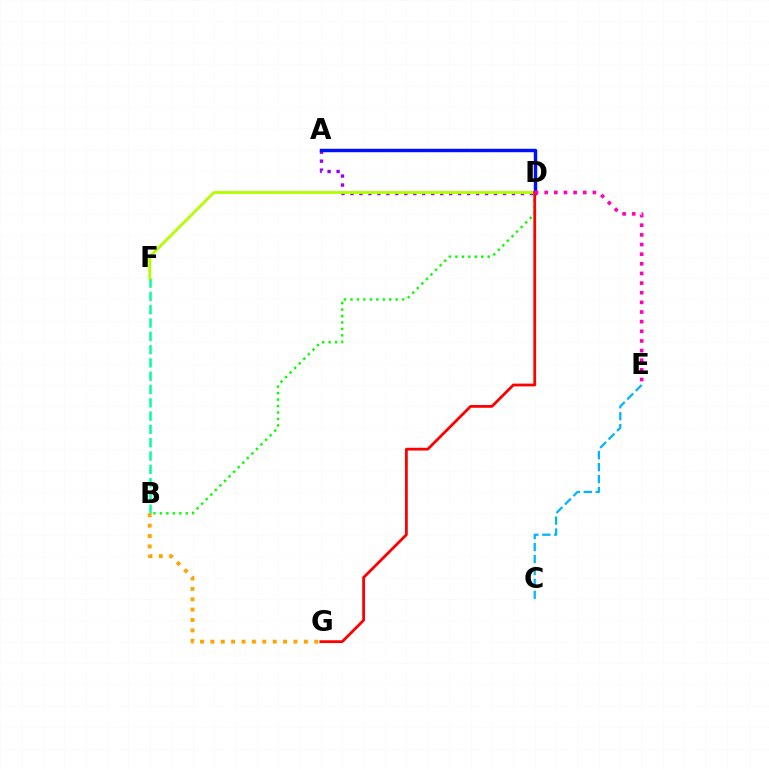{('B', 'F'): [{'color': '#00ff9d', 'line_style': 'dashed', 'thickness': 1.81}], ('A', 'D'): [{'color': '#9b00ff', 'line_style': 'dotted', 'thickness': 2.44}, {'color': '#0010ff', 'line_style': 'solid', 'thickness': 2.47}], ('D', 'F'): [{'color': '#b3ff00', 'line_style': 'solid', 'thickness': 2.04}], ('B', 'G'): [{'color': '#ffa500', 'line_style': 'dotted', 'thickness': 2.82}], ('B', 'D'): [{'color': '#08ff00', 'line_style': 'dotted', 'thickness': 1.75}], ('D', 'G'): [{'color': '#ff0000', 'line_style': 'solid', 'thickness': 2.01}], ('D', 'E'): [{'color': '#ff00bd', 'line_style': 'dotted', 'thickness': 2.62}], ('C', 'E'): [{'color': '#00b5ff', 'line_style': 'dashed', 'thickness': 1.62}]}